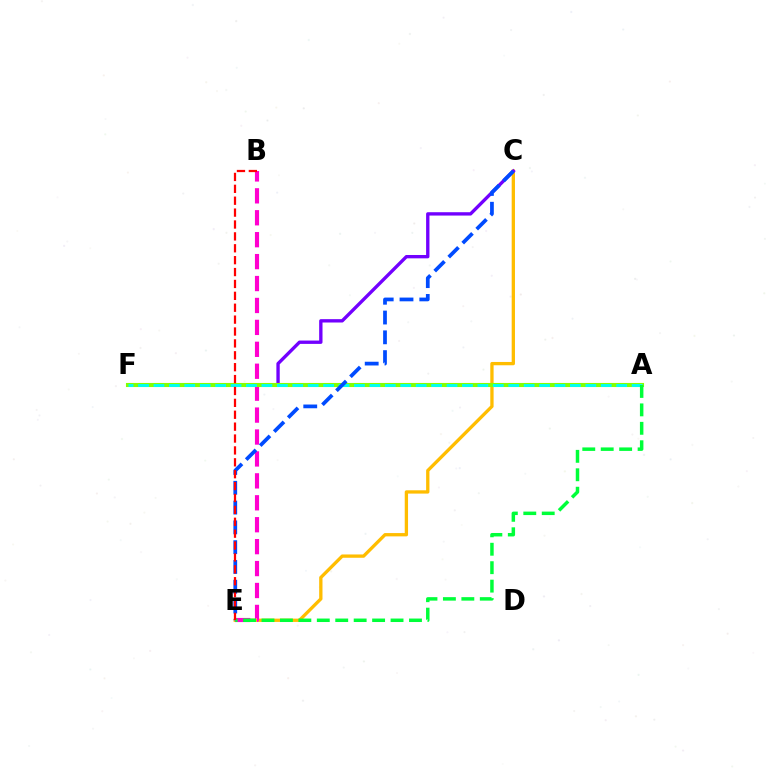{('C', 'E'): [{'color': '#ffbd00', 'line_style': 'solid', 'thickness': 2.38}, {'color': '#004bff', 'line_style': 'dashed', 'thickness': 2.69}], ('B', 'E'): [{'color': '#ff00cf', 'line_style': 'dashed', 'thickness': 2.98}, {'color': '#ff0000', 'line_style': 'dashed', 'thickness': 1.62}], ('C', 'F'): [{'color': '#7200ff', 'line_style': 'solid', 'thickness': 2.41}], ('A', 'F'): [{'color': '#84ff00', 'line_style': 'solid', 'thickness': 2.94}, {'color': '#00fff6', 'line_style': 'dashed', 'thickness': 2.1}], ('A', 'E'): [{'color': '#00ff39', 'line_style': 'dashed', 'thickness': 2.5}]}